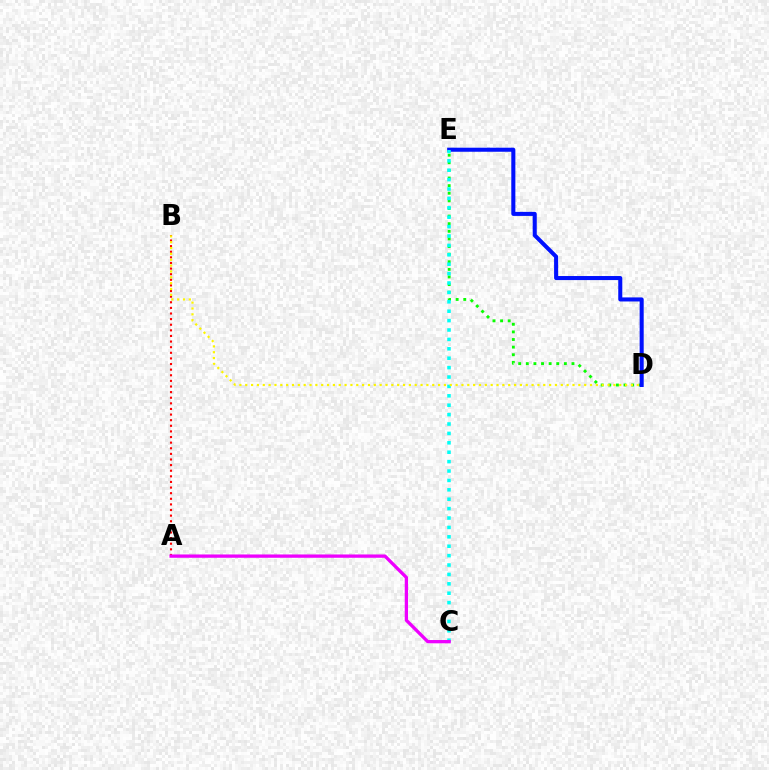{('D', 'E'): [{'color': '#08ff00', 'line_style': 'dotted', 'thickness': 2.07}, {'color': '#0010ff', 'line_style': 'solid', 'thickness': 2.92}], ('A', 'B'): [{'color': '#ff0000', 'line_style': 'dotted', 'thickness': 1.53}], ('C', 'E'): [{'color': '#00fff6', 'line_style': 'dotted', 'thickness': 2.55}], ('A', 'C'): [{'color': '#ee00ff', 'line_style': 'solid', 'thickness': 2.37}], ('B', 'D'): [{'color': '#fcf500', 'line_style': 'dotted', 'thickness': 1.59}]}